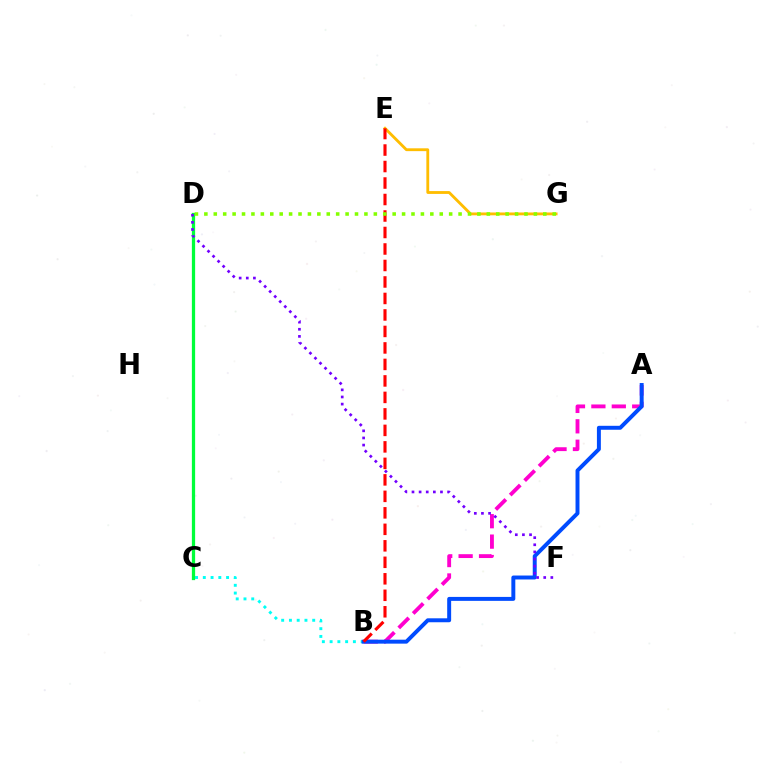{('B', 'C'): [{'color': '#00fff6', 'line_style': 'dotted', 'thickness': 2.11}], ('A', 'B'): [{'color': '#ff00cf', 'line_style': 'dashed', 'thickness': 2.77}, {'color': '#004bff', 'line_style': 'solid', 'thickness': 2.84}], ('C', 'D'): [{'color': '#00ff39', 'line_style': 'solid', 'thickness': 2.35}], ('E', 'G'): [{'color': '#ffbd00', 'line_style': 'solid', 'thickness': 2.04}], ('B', 'E'): [{'color': '#ff0000', 'line_style': 'dashed', 'thickness': 2.24}], ('D', 'G'): [{'color': '#84ff00', 'line_style': 'dotted', 'thickness': 2.56}], ('D', 'F'): [{'color': '#7200ff', 'line_style': 'dotted', 'thickness': 1.93}]}